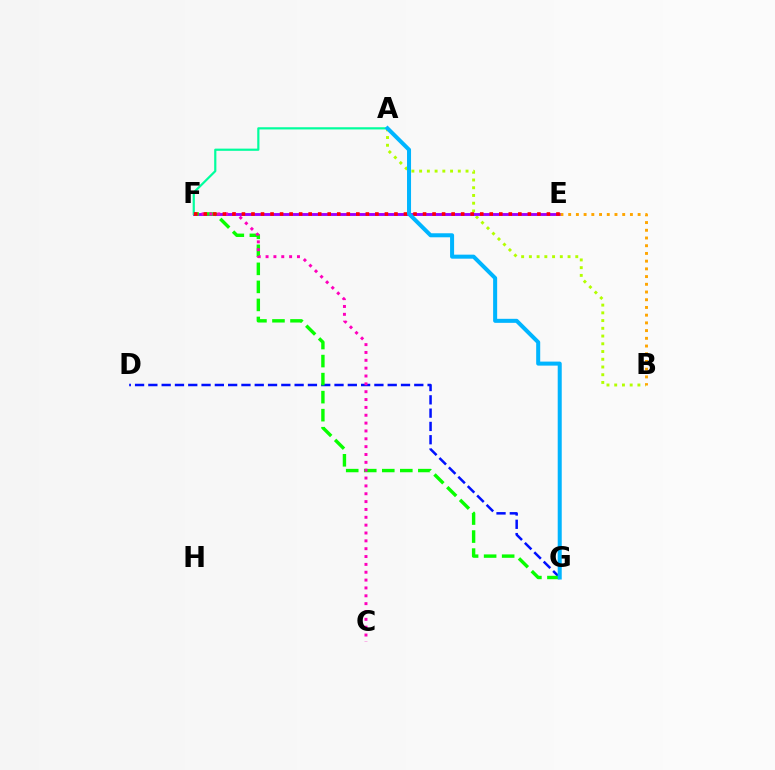{('A', 'B'): [{'color': '#b3ff00', 'line_style': 'dotted', 'thickness': 2.1}], ('D', 'G'): [{'color': '#0010ff', 'line_style': 'dashed', 'thickness': 1.81}], ('E', 'F'): [{'color': '#9b00ff', 'line_style': 'solid', 'thickness': 2.08}, {'color': '#ff0000', 'line_style': 'dotted', 'thickness': 2.59}], ('A', 'F'): [{'color': '#00ff9d', 'line_style': 'solid', 'thickness': 1.58}], ('F', 'G'): [{'color': '#08ff00', 'line_style': 'dashed', 'thickness': 2.45}], ('B', 'E'): [{'color': '#ffa500', 'line_style': 'dotted', 'thickness': 2.1}], ('C', 'F'): [{'color': '#ff00bd', 'line_style': 'dotted', 'thickness': 2.13}], ('A', 'G'): [{'color': '#00b5ff', 'line_style': 'solid', 'thickness': 2.9}]}